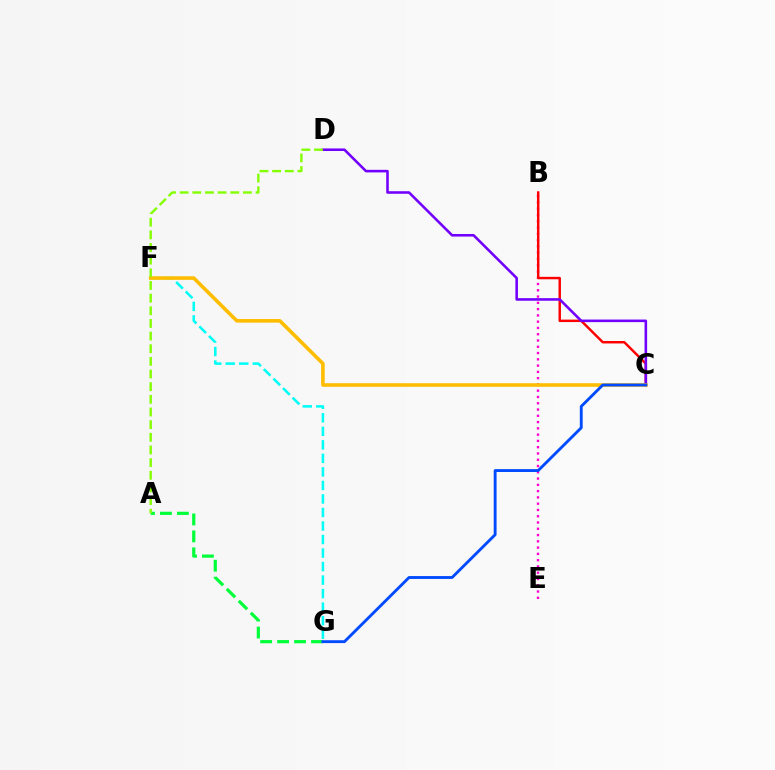{('A', 'G'): [{'color': '#00ff39', 'line_style': 'dashed', 'thickness': 2.3}], ('B', 'E'): [{'color': '#ff00cf', 'line_style': 'dotted', 'thickness': 1.71}], ('B', 'C'): [{'color': '#ff0000', 'line_style': 'solid', 'thickness': 1.77}], ('F', 'G'): [{'color': '#00fff6', 'line_style': 'dashed', 'thickness': 1.84}], ('C', 'D'): [{'color': '#7200ff', 'line_style': 'solid', 'thickness': 1.86}], ('C', 'F'): [{'color': '#ffbd00', 'line_style': 'solid', 'thickness': 2.59}], ('A', 'D'): [{'color': '#84ff00', 'line_style': 'dashed', 'thickness': 1.72}], ('C', 'G'): [{'color': '#004bff', 'line_style': 'solid', 'thickness': 2.07}]}